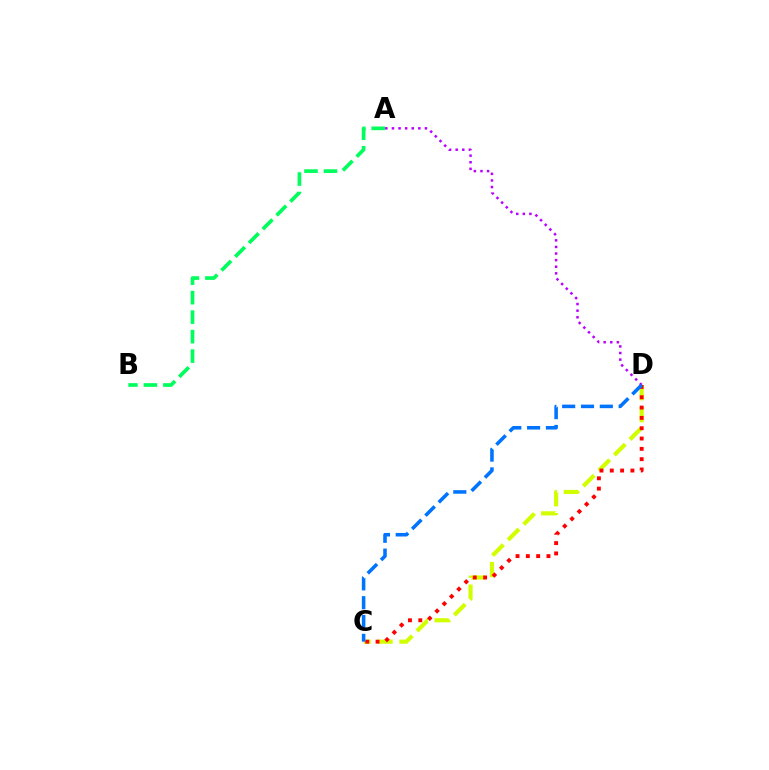{('C', 'D'): [{'color': '#d1ff00', 'line_style': 'dashed', 'thickness': 2.99}, {'color': '#ff0000', 'line_style': 'dotted', 'thickness': 2.8}, {'color': '#0074ff', 'line_style': 'dashed', 'thickness': 2.56}], ('A', 'D'): [{'color': '#b900ff', 'line_style': 'dotted', 'thickness': 1.79}], ('A', 'B'): [{'color': '#00ff5c', 'line_style': 'dashed', 'thickness': 2.65}]}